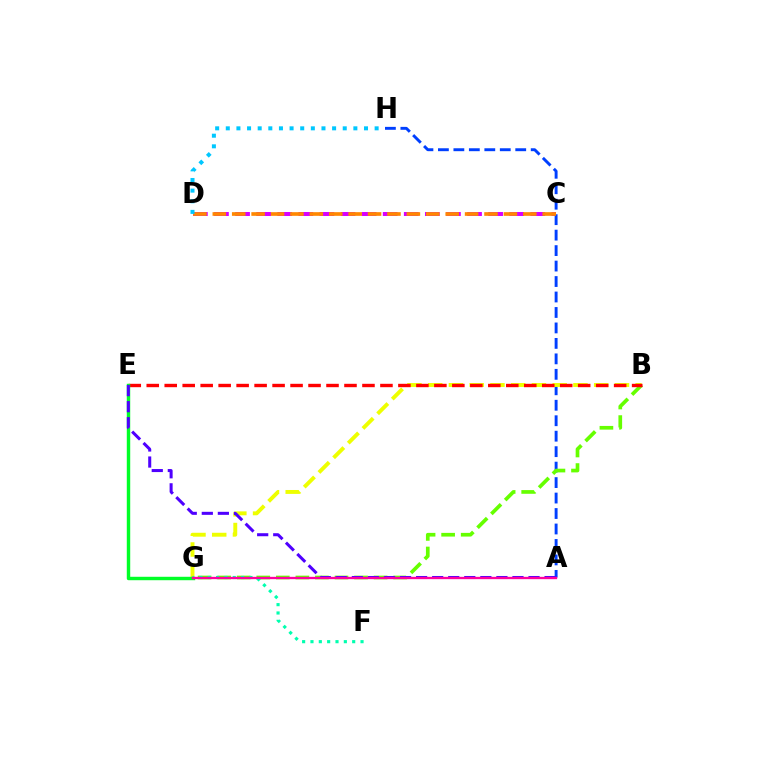{('C', 'D'): [{'color': '#d600ff', 'line_style': 'dashed', 'thickness': 2.87}, {'color': '#ff8800', 'line_style': 'dashed', 'thickness': 2.64}], ('A', 'H'): [{'color': '#003fff', 'line_style': 'dashed', 'thickness': 2.1}], ('B', 'G'): [{'color': '#66ff00', 'line_style': 'dashed', 'thickness': 2.66}, {'color': '#eeff00', 'line_style': 'dashed', 'thickness': 2.82}], ('B', 'E'): [{'color': '#ff0000', 'line_style': 'dashed', 'thickness': 2.44}], ('E', 'G'): [{'color': '#00ff27', 'line_style': 'solid', 'thickness': 2.47}], ('D', 'H'): [{'color': '#00c7ff', 'line_style': 'dotted', 'thickness': 2.89}], ('F', 'G'): [{'color': '#00ffaf', 'line_style': 'dotted', 'thickness': 2.27}], ('A', 'E'): [{'color': '#4f00ff', 'line_style': 'dashed', 'thickness': 2.18}], ('A', 'G'): [{'color': '#ff00a0', 'line_style': 'solid', 'thickness': 1.66}]}